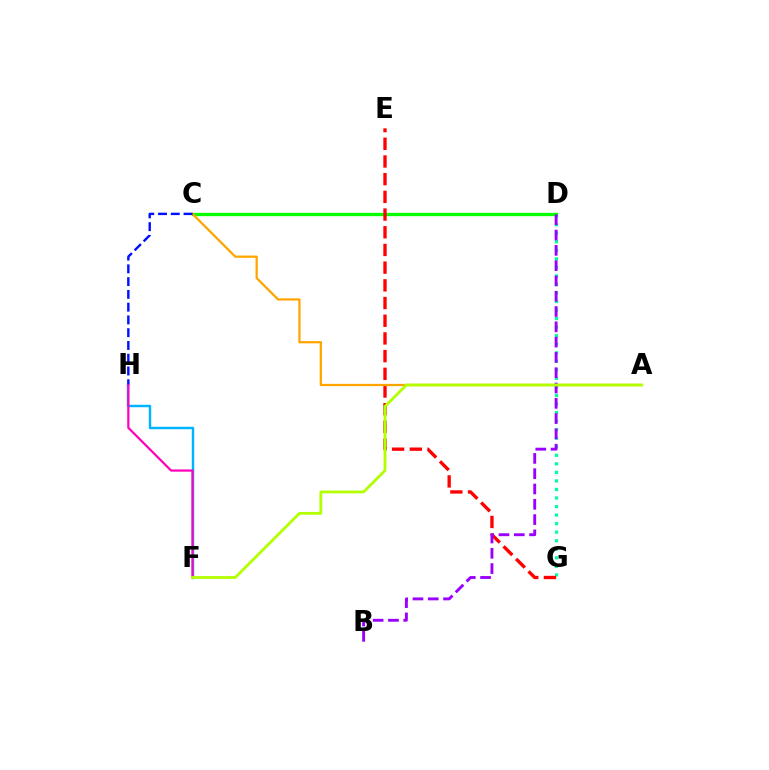{('D', 'G'): [{'color': '#00ff9d', 'line_style': 'dotted', 'thickness': 2.32}], ('C', 'D'): [{'color': '#08ff00', 'line_style': 'solid', 'thickness': 2.38}], ('E', 'G'): [{'color': '#ff0000', 'line_style': 'dashed', 'thickness': 2.4}], ('A', 'C'): [{'color': '#ffa500', 'line_style': 'solid', 'thickness': 1.63}], ('F', 'H'): [{'color': '#00b5ff', 'line_style': 'solid', 'thickness': 1.76}, {'color': '#ff00bd', 'line_style': 'solid', 'thickness': 1.6}], ('C', 'H'): [{'color': '#0010ff', 'line_style': 'dashed', 'thickness': 1.73}], ('B', 'D'): [{'color': '#9b00ff', 'line_style': 'dashed', 'thickness': 2.08}], ('A', 'F'): [{'color': '#b3ff00', 'line_style': 'solid', 'thickness': 2.02}]}